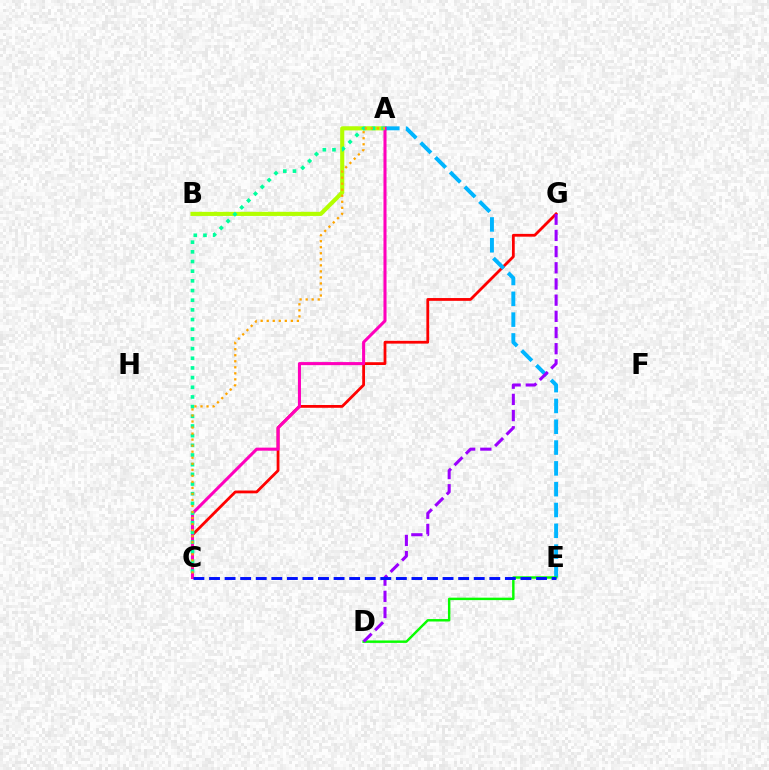{('C', 'G'): [{'color': '#ff0000', 'line_style': 'solid', 'thickness': 2.01}], ('A', 'B'): [{'color': '#b3ff00', 'line_style': 'solid', 'thickness': 2.96}], ('A', 'E'): [{'color': '#00b5ff', 'line_style': 'dashed', 'thickness': 2.83}], ('A', 'C'): [{'color': '#ff00bd', 'line_style': 'solid', 'thickness': 2.2}, {'color': '#00ff9d', 'line_style': 'dotted', 'thickness': 2.63}, {'color': '#ffa500', 'line_style': 'dotted', 'thickness': 1.64}], ('D', 'E'): [{'color': '#08ff00', 'line_style': 'solid', 'thickness': 1.76}], ('D', 'G'): [{'color': '#9b00ff', 'line_style': 'dashed', 'thickness': 2.2}], ('C', 'E'): [{'color': '#0010ff', 'line_style': 'dashed', 'thickness': 2.12}]}